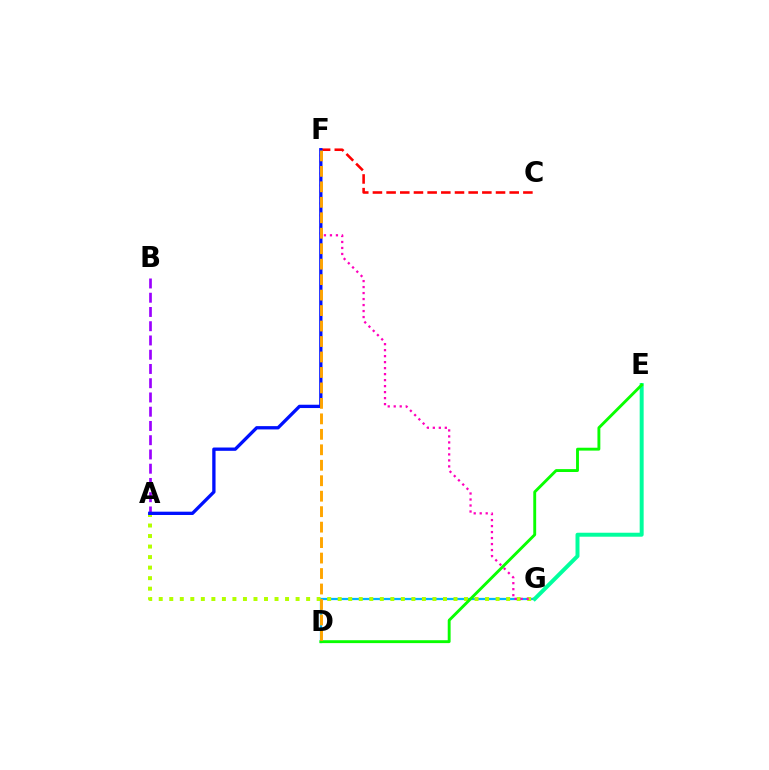{('D', 'G'): [{'color': '#00b5ff', 'line_style': 'solid', 'thickness': 1.61}], ('A', 'B'): [{'color': '#9b00ff', 'line_style': 'dashed', 'thickness': 1.94}], ('A', 'G'): [{'color': '#b3ff00', 'line_style': 'dotted', 'thickness': 2.86}], ('C', 'F'): [{'color': '#ff0000', 'line_style': 'dashed', 'thickness': 1.86}], ('F', 'G'): [{'color': '#ff00bd', 'line_style': 'dotted', 'thickness': 1.63}], ('A', 'F'): [{'color': '#0010ff', 'line_style': 'solid', 'thickness': 2.38}], ('E', 'G'): [{'color': '#00ff9d', 'line_style': 'solid', 'thickness': 2.86}], ('D', 'E'): [{'color': '#08ff00', 'line_style': 'solid', 'thickness': 2.08}], ('D', 'F'): [{'color': '#ffa500', 'line_style': 'dashed', 'thickness': 2.1}]}